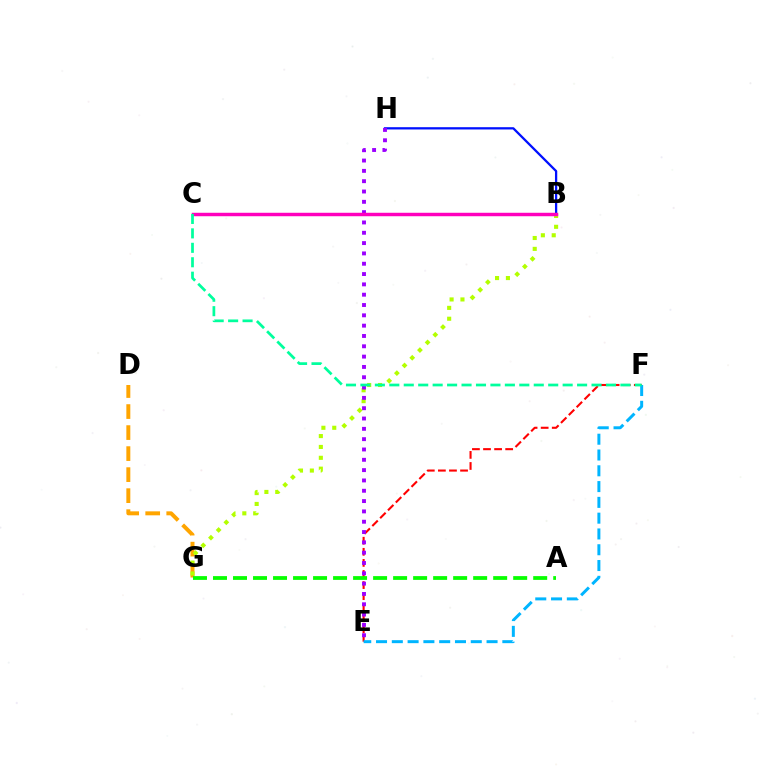{('E', 'F'): [{'color': '#ff0000', 'line_style': 'dashed', 'thickness': 1.51}, {'color': '#00b5ff', 'line_style': 'dashed', 'thickness': 2.15}], ('D', 'G'): [{'color': '#ffa500', 'line_style': 'dashed', 'thickness': 2.86}], ('B', 'G'): [{'color': '#b3ff00', 'line_style': 'dotted', 'thickness': 2.95}], ('B', 'H'): [{'color': '#0010ff', 'line_style': 'solid', 'thickness': 1.64}], ('A', 'G'): [{'color': '#08ff00', 'line_style': 'dashed', 'thickness': 2.72}], ('E', 'H'): [{'color': '#9b00ff', 'line_style': 'dotted', 'thickness': 2.8}], ('B', 'C'): [{'color': '#ff00bd', 'line_style': 'solid', 'thickness': 2.48}], ('C', 'F'): [{'color': '#00ff9d', 'line_style': 'dashed', 'thickness': 1.96}]}